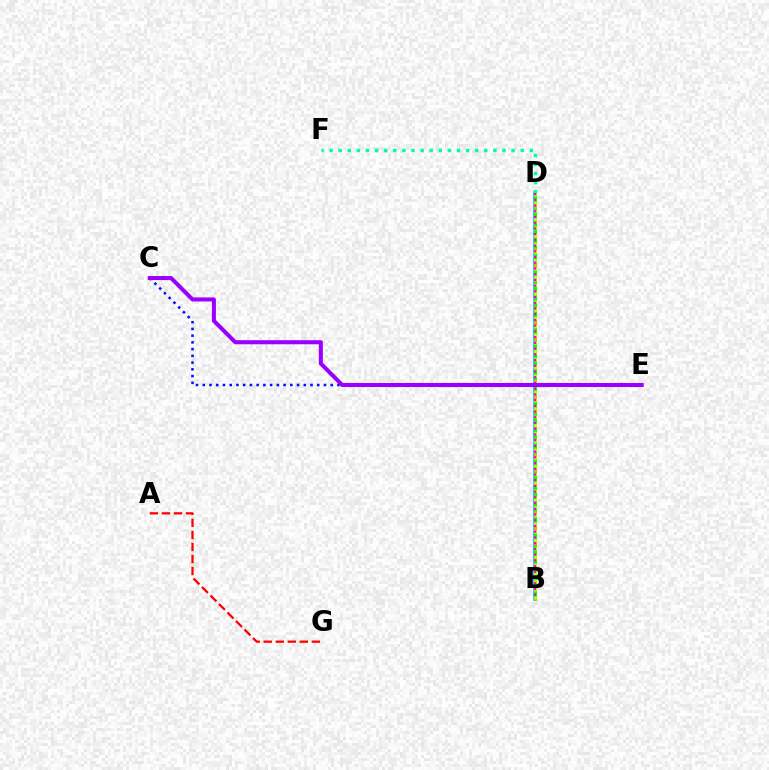{('B', 'D'): [{'color': '#00b5ff', 'line_style': 'solid', 'thickness': 2.56}, {'color': '#ffa500', 'line_style': 'solid', 'thickness': 1.89}, {'color': '#08ff00', 'line_style': 'dashed', 'thickness': 1.99}, {'color': '#b3ff00', 'line_style': 'dotted', 'thickness': 2.24}, {'color': '#ff00bd', 'line_style': 'dotted', 'thickness': 1.55}], ('C', 'E'): [{'color': '#0010ff', 'line_style': 'dotted', 'thickness': 1.83}, {'color': '#9b00ff', 'line_style': 'solid', 'thickness': 2.92}], ('D', 'F'): [{'color': '#00ff9d', 'line_style': 'dotted', 'thickness': 2.47}], ('A', 'G'): [{'color': '#ff0000', 'line_style': 'dashed', 'thickness': 1.63}]}